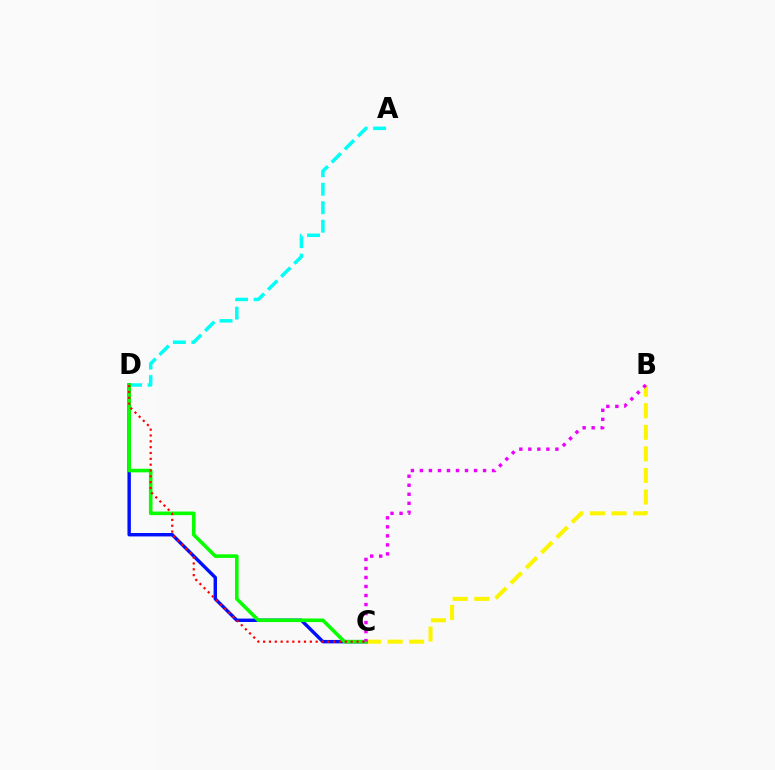{('B', 'C'): [{'color': '#fcf500', 'line_style': 'dashed', 'thickness': 2.93}, {'color': '#ee00ff', 'line_style': 'dotted', 'thickness': 2.45}], ('A', 'D'): [{'color': '#00fff6', 'line_style': 'dashed', 'thickness': 2.51}], ('C', 'D'): [{'color': '#0010ff', 'line_style': 'solid', 'thickness': 2.46}, {'color': '#08ff00', 'line_style': 'solid', 'thickness': 2.59}, {'color': '#ff0000', 'line_style': 'dotted', 'thickness': 1.59}]}